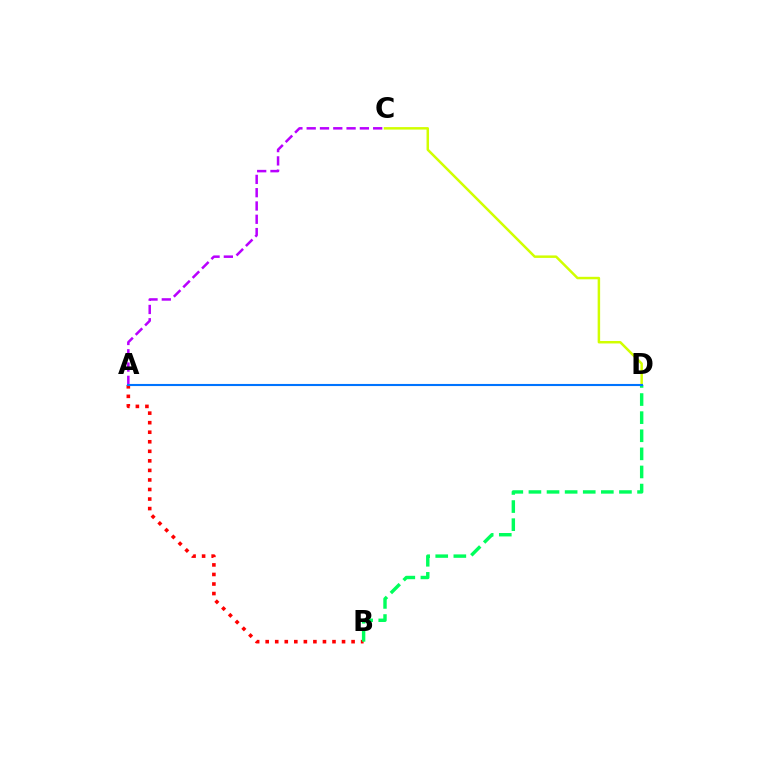{('A', 'B'): [{'color': '#ff0000', 'line_style': 'dotted', 'thickness': 2.59}], ('C', 'D'): [{'color': '#d1ff00', 'line_style': 'solid', 'thickness': 1.79}], ('B', 'D'): [{'color': '#00ff5c', 'line_style': 'dashed', 'thickness': 2.46}], ('A', 'C'): [{'color': '#b900ff', 'line_style': 'dashed', 'thickness': 1.81}], ('A', 'D'): [{'color': '#0074ff', 'line_style': 'solid', 'thickness': 1.51}]}